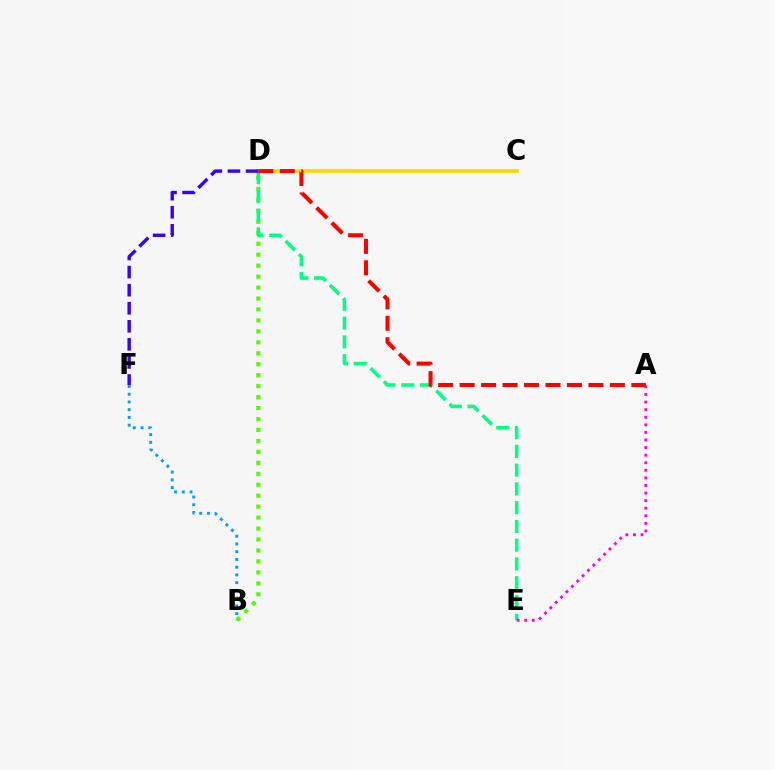{('C', 'D'): [{'color': '#ffd500', 'line_style': 'solid', 'thickness': 2.62}], ('B', 'D'): [{'color': '#4fff00', 'line_style': 'dotted', 'thickness': 2.98}], ('D', 'E'): [{'color': '#00ff86', 'line_style': 'dashed', 'thickness': 2.55}], ('B', 'F'): [{'color': '#009eff', 'line_style': 'dotted', 'thickness': 2.1}], ('D', 'F'): [{'color': '#3700ff', 'line_style': 'dashed', 'thickness': 2.45}], ('A', 'E'): [{'color': '#ff00ed', 'line_style': 'dotted', 'thickness': 2.06}], ('A', 'D'): [{'color': '#ff0000', 'line_style': 'dashed', 'thickness': 2.92}]}